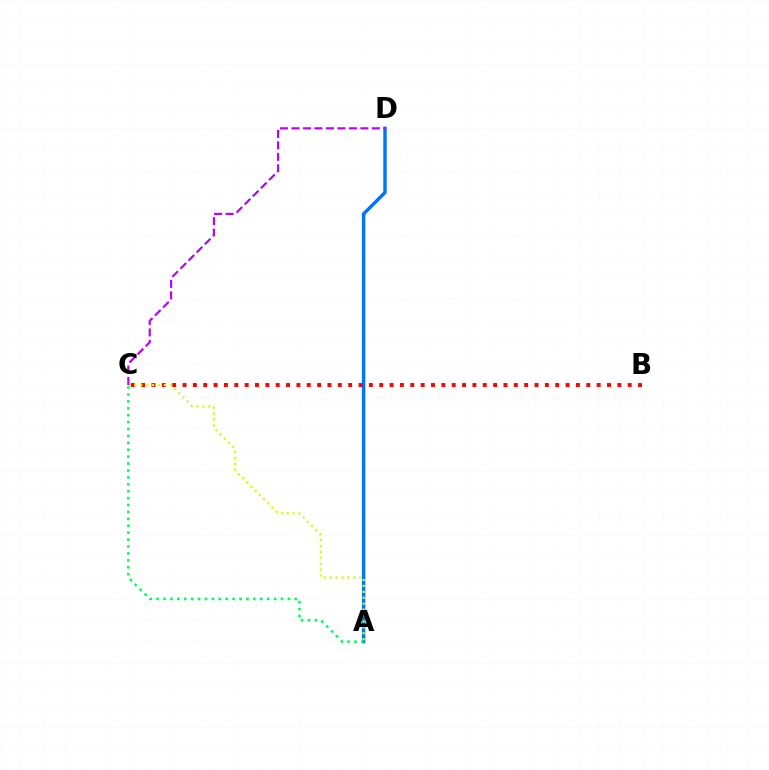{('A', 'D'): [{'color': '#0074ff', 'line_style': 'solid', 'thickness': 2.47}], ('B', 'C'): [{'color': '#ff0000', 'line_style': 'dotted', 'thickness': 2.81}], ('A', 'C'): [{'color': '#d1ff00', 'line_style': 'dotted', 'thickness': 1.61}, {'color': '#00ff5c', 'line_style': 'dotted', 'thickness': 1.88}], ('C', 'D'): [{'color': '#b900ff', 'line_style': 'dashed', 'thickness': 1.56}]}